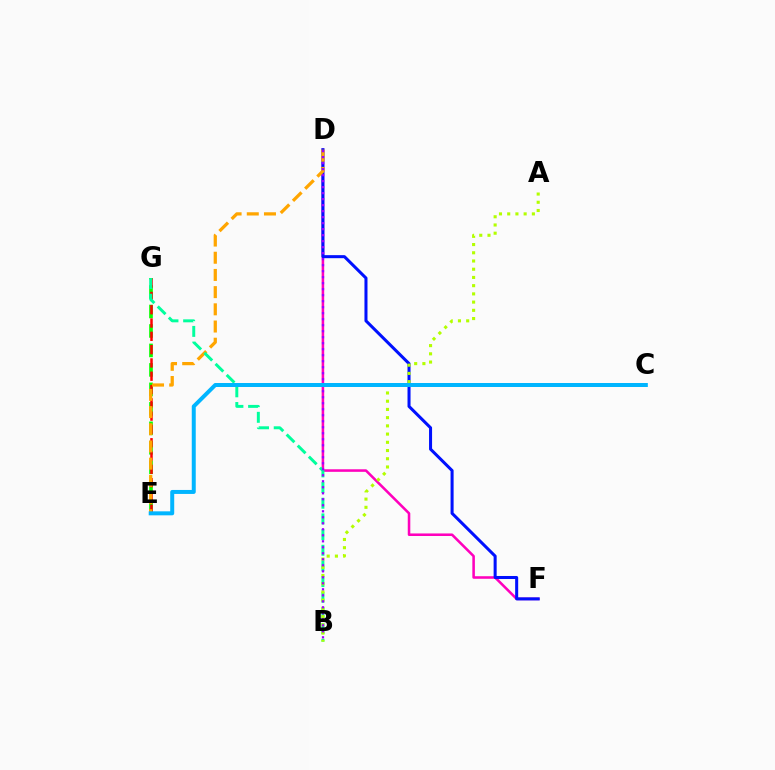{('E', 'G'): [{'color': '#08ff00', 'line_style': 'dashed', 'thickness': 2.65}, {'color': '#ff0000', 'line_style': 'dashed', 'thickness': 1.81}], ('D', 'F'): [{'color': '#ff00bd', 'line_style': 'solid', 'thickness': 1.84}, {'color': '#0010ff', 'line_style': 'solid', 'thickness': 2.18}], ('D', 'E'): [{'color': '#ffa500', 'line_style': 'dashed', 'thickness': 2.34}], ('B', 'G'): [{'color': '#00ff9d', 'line_style': 'dashed', 'thickness': 2.13}], ('A', 'B'): [{'color': '#b3ff00', 'line_style': 'dotted', 'thickness': 2.23}], ('B', 'D'): [{'color': '#9b00ff', 'line_style': 'dotted', 'thickness': 1.63}], ('C', 'E'): [{'color': '#00b5ff', 'line_style': 'solid', 'thickness': 2.87}]}